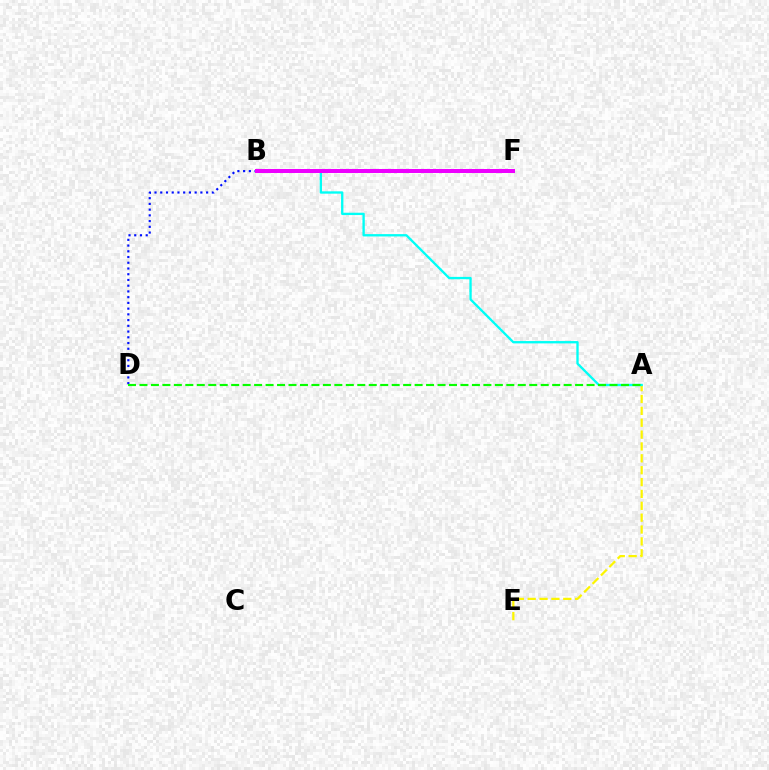{('A', 'E'): [{'color': '#fcf500', 'line_style': 'dashed', 'thickness': 1.61}], ('B', 'F'): [{'color': '#ff0000', 'line_style': 'solid', 'thickness': 2.64}, {'color': '#ee00ff', 'line_style': 'solid', 'thickness': 2.88}], ('B', 'D'): [{'color': '#0010ff', 'line_style': 'dotted', 'thickness': 1.56}], ('A', 'B'): [{'color': '#00fff6', 'line_style': 'solid', 'thickness': 1.68}], ('A', 'D'): [{'color': '#08ff00', 'line_style': 'dashed', 'thickness': 1.56}]}